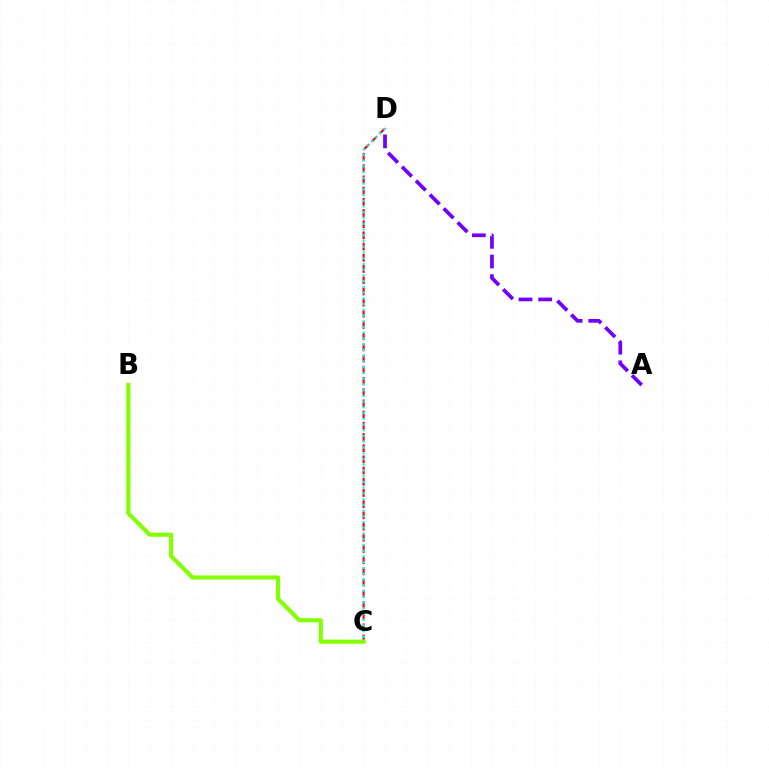{('C', 'D'): [{'color': '#ff0000', 'line_style': 'dashed', 'thickness': 1.52}, {'color': '#00fff6', 'line_style': 'dotted', 'thickness': 1.56}], ('A', 'D'): [{'color': '#7200ff', 'line_style': 'dashed', 'thickness': 2.67}], ('B', 'C'): [{'color': '#84ff00', 'line_style': 'solid', 'thickness': 2.97}]}